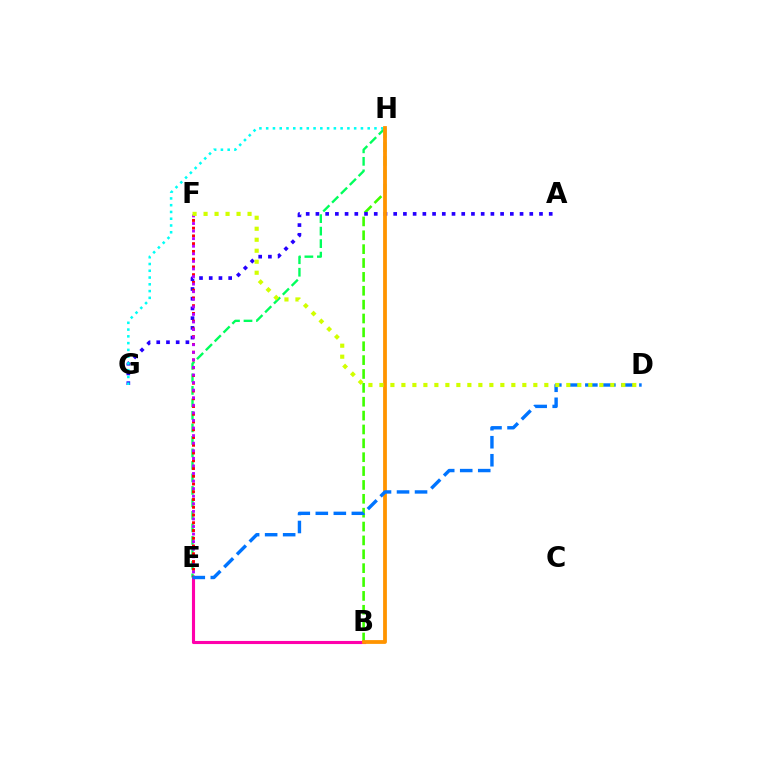{('B', 'H'): [{'color': '#3dff00', 'line_style': 'dashed', 'thickness': 1.88}, {'color': '#ff9400', 'line_style': 'solid', 'thickness': 2.73}], ('A', 'G'): [{'color': '#2500ff', 'line_style': 'dotted', 'thickness': 2.64}], ('E', 'H'): [{'color': '#00ff5c', 'line_style': 'dashed', 'thickness': 1.7}], ('E', 'F'): [{'color': '#ff0000', 'line_style': 'dotted', 'thickness': 2.11}, {'color': '#b900ff', 'line_style': 'dotted', 'thickness': 2.06}], ('B', 'E'): [{'color': '#ff00ac', 'line_style': 'solid', 'thickness': 2.24}], ('G', 'H'): [{'color': '#00fff6', 'line_style': 'dotted', 'thickness': 1.84}], ('D', 'E'): [{'color': '#0074ff', 'line_style': 'dashed', 'thickness': 2.45}], ('D', 'F'): [{'color': '#d1ff00', 'line_style': 'dotted', 'thickness': 2.99}]}